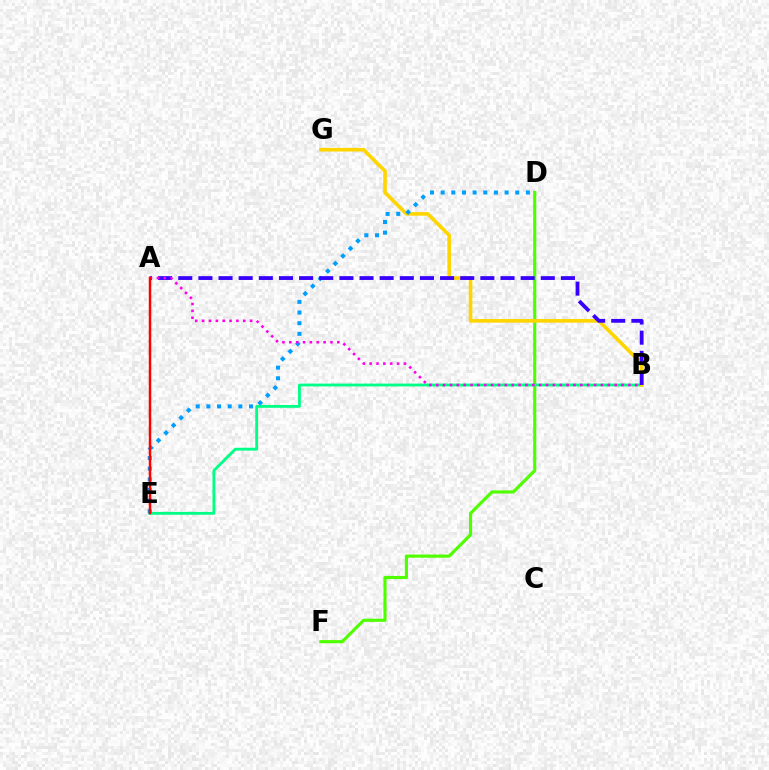{('D', 'F'): [{'color': '#4fff00', 'line_style': 'solid', 'thickness': 2.27}], ('B', 'E'): [{'color': '#00ff86', 'line_style': 'solid', 'thickness': 2.04}], ('B', 'G'): [{'color': '#ffd500', 'line_style': 'solid', 'thickness': 2.61}], ('D', 'E'): [{'color': '#009eff', 'line_style': 'dotted', 'thickness': 2.9}], ('A', 'B'): [{'color': '#3700ff', 'line_style': 'dashed', 'thickness': 2.74}, {'color': '#ff00ed', 'line_style': 'dotted', 'thickness': 1.86}], ('A', 'E'): [{'color': '#ff0000', 'line_style': 'solid', 'thickness': 1.79}]}